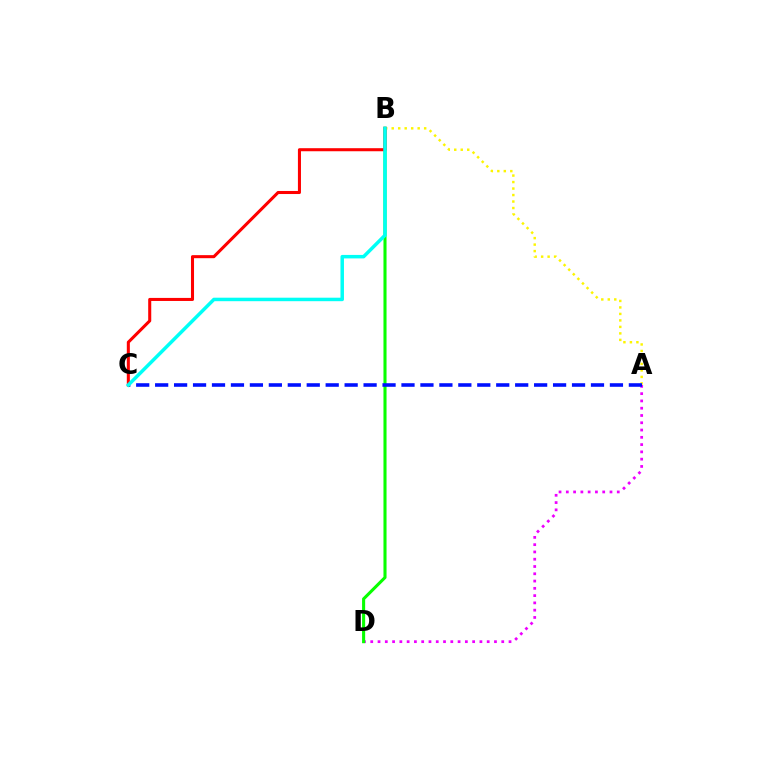{('A', 'D'): [{'color': '#ee00ff', 'line_style': 'dotted', 'thickness': 1.98}], ('B', 'D'): [{'color': '#08ff00', 'line_style': 'solid', 'thickness': 2.22}], ('A', 'B'): [{'color': '#fcf500', 'line_style': 'dotted', 'thickness': 1.76}], ('A', 'C'): [{'color': '#0010ff', 'line_style': 'dashed', 'thickness': 2.57}], ('B', 'C'): [{'color': '#ff0000', 'line_style': 'solid', 'thickness': 2.2}, {'color': '#00fff6', 'line_style': 'solid', 'thickness': 2.52}]}